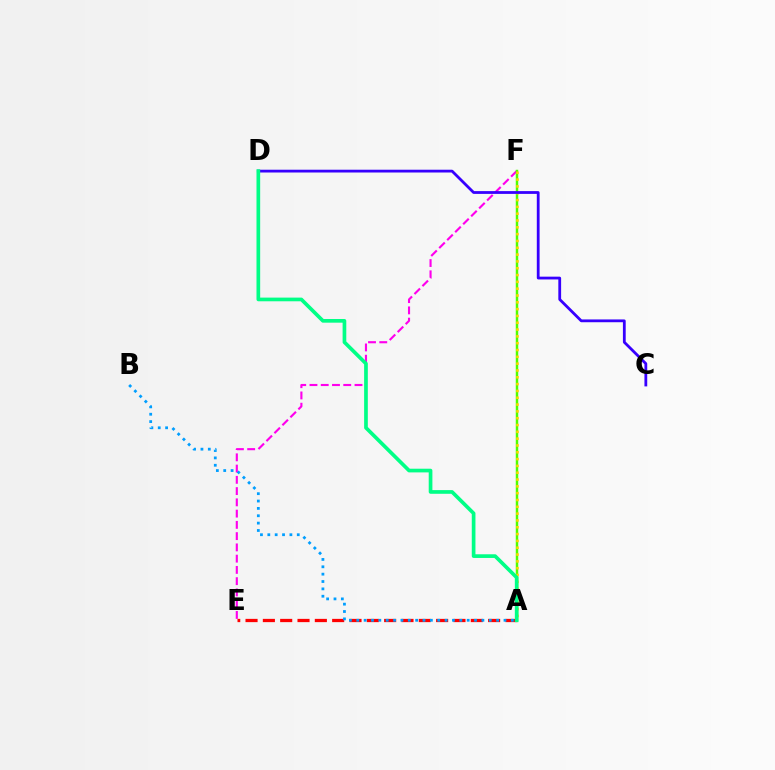{('E', 'F'): [{'color': '#ff00ed', 'line_style': 'dashed', 'thickness': 1.53}], ('A', 'E'): [{'color': '#ff0000', 'line_style': 'dashed', 'thickness': 2.35}], ('A', 'F'): [{'color': '#4fff00', 'line_style': 'solid', 'thickness': 1.77}, {'color': '#ffd500', 'line_style': 'dotted', 'thickness': 1.85}], ('A', 'B'): [{'color': '#009eff', 'line_style': 'dotted', 'thickness': 2.0}], ('C', 'D'): [{'color': '#3700ff', 'line_style': 'solid', 'thickness': 2.01}], ('A', 'D'): [{'color': '#00ff86', 'line_style': 'solid', 'thickness': 2.65}]}